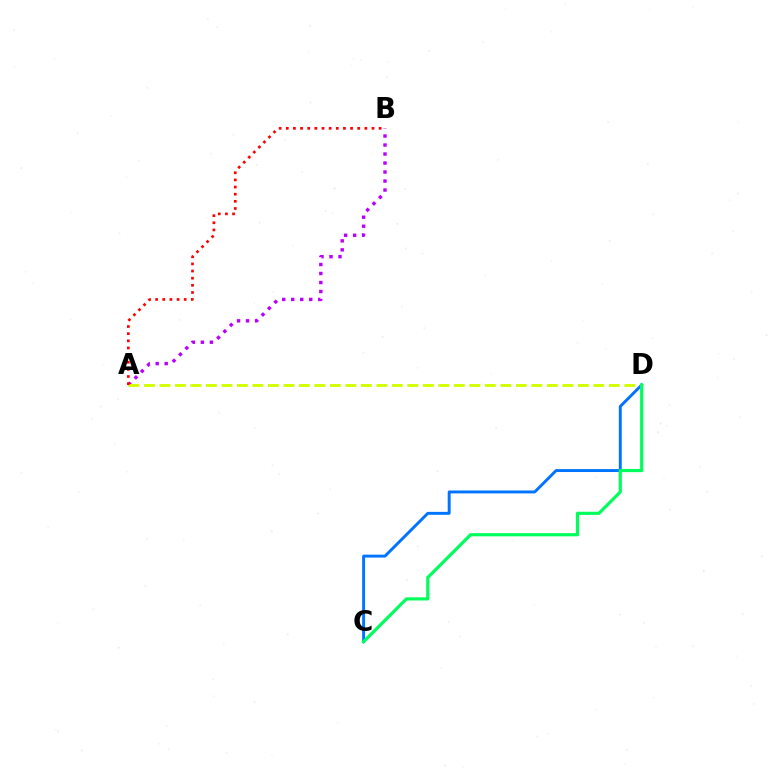{('A', 'B'): [{'color': '#b900ff', 'line_style': 'dotted', 'thickness': 2.45}, {'color': '#ff0000', 'line_style': 'dotted', 'thickness': 1.94}], ('C', 'D'): [{'color': '#0074ff', 'line_style': 'solid', 'thickness': 2.11}, {'color': '#00ff5c', 'line_style': 'solid', 'thickness': 2.29}], ('A', 'D'): [{'color': '#d1ff00', 'line_style': 'dashed', 'thickness': 2.11}]}